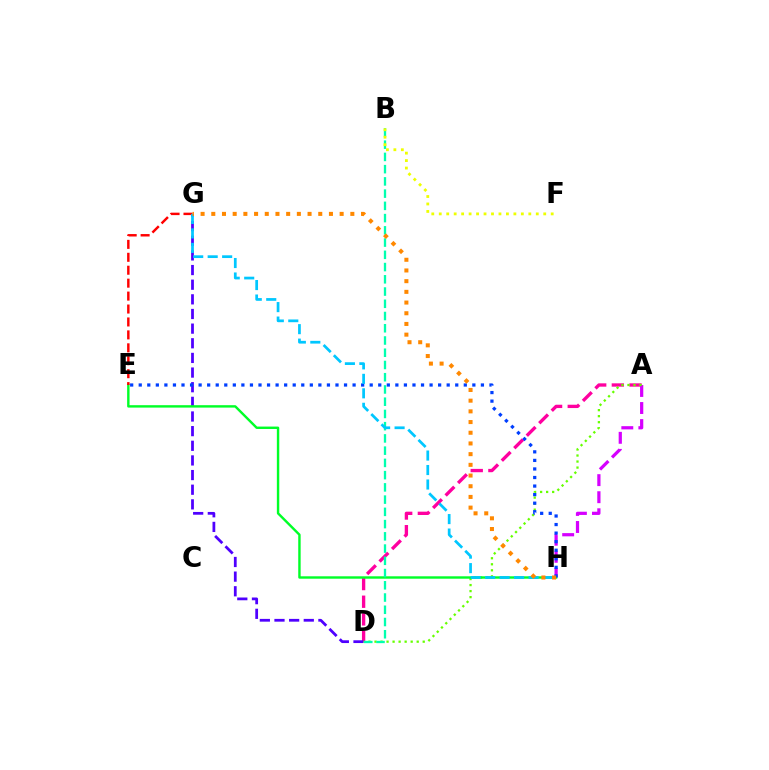{('A', 'D'): [{'color': '#ff00a0', 'line_style': 'dashed', 'thickness': 2.4}, {'color': '#66ff00', 'line_style': 'dotted', 'thickness': 1.64}], ('A', 'H'): [{'color': '#d600ff', 'line_style': 'dashed', 'thickness': 2.32}], ('D', 'G'): [{'color': '#4f00ff', 'line_style': 'dashed', 'thickness': 1.99}], ('E', 'H'): [{'color': '#00ff27', 'line_style': 'solid', 'thickness': 1.74}, {'color': '#003fff', 'line_style': 'dotted', 'thickness': 2.32}], ('B', 'D'): [{'color': '#00ffaf', 'line_style': 'dashed', 'thickness': 1.66}], ('E', 'G'): [{'color': '#ff0000', 'line_style': 'dashed', 'thickness': 1.76}], ('G', 'H'): [{'color': '#00c7ff', 'line_style': 'dashed', 'thickness': 1.97}, {'color': '#ff8800', 'line_style': 'dotted', 'thickness': 2.91}], ('B', 'F'): [{'color': '#eeff00', 'line_style': 'dotted', 'thickness': 2.03}]}